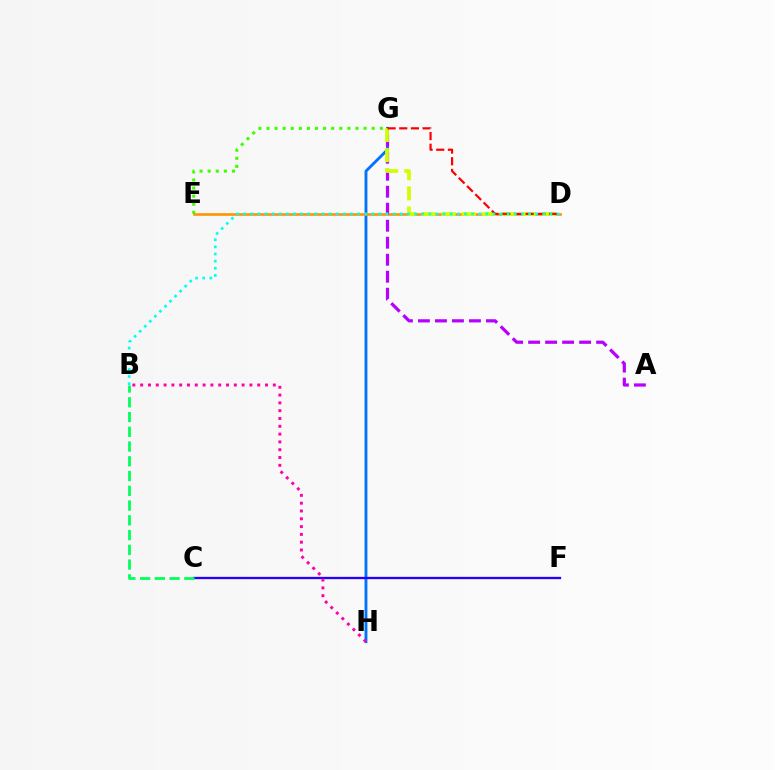{('G', 'H'): [{'color': '#0074ff', 'line_style': 'solid', 'thickness': 2.06}], ('C', 'F'): [{'color': '#2500ff', 'line_style': 'solid', 'thickness': 1.66}], ('D', 'E'): [{'color': '#ff9400', 'line_style': 'solid', 'thickness': 1.9}], ('B', 'C'): [{'color': '#00ff5c', 'line_style': 'dashed', 'thickness': 2.0}], ('A', 'G'): [{'color': '#b900ff', 'line_style': 'dashed', 'thickness': 2.31}], ('D', 'G'): [{'color': '#d1ff00', 'line_style': 'dashed', 'thickness': 2.73}, {'color': '#ff0000', 'line_style': 'dashed', 'thickness': 1.59}], ('B', 'H'): [{'color': '#ff00ac', 'line_style': 'dotted', 'thickness': 2.12}], ('E', 'G'): [{'color': '#3dff00', 'line_style': 'dotted', 'thickness': 2.2}], ('B', 'D'): [{'color': '#00fff6', 'line_style': 'dotted', 'thickness': 1.93}]}